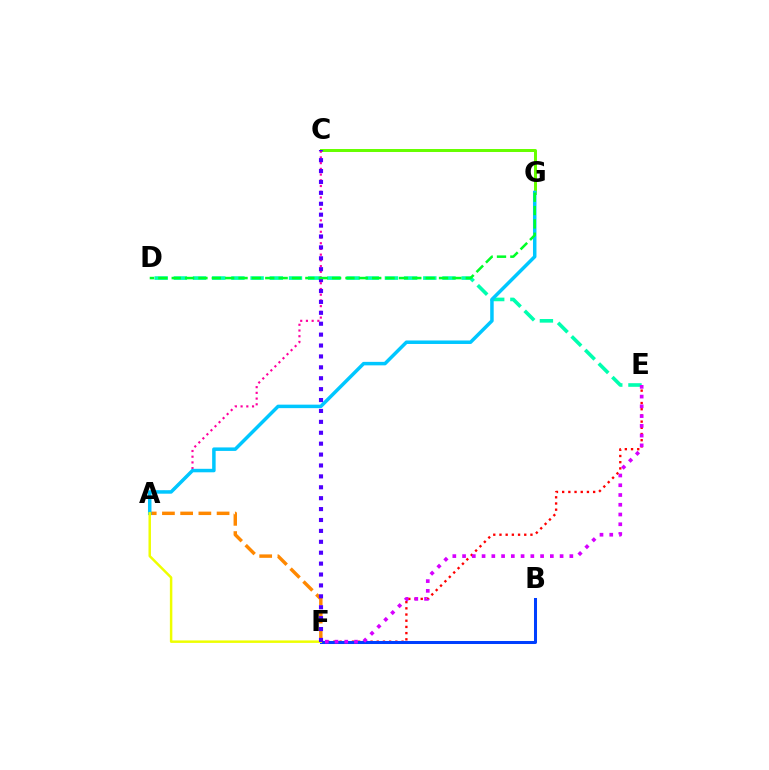{('D', 'E'): [{'color': '#00ffaf', 'line_style': 'dashed', 'thickness': 2.61}], ('E', 'F'): [{'color': '#ff0000', 'line_style': 'dotted', 'thickness': 1.68}, {'color': '#d600ff', 'line_style': 'dotted', 'thickness': 2.65}], ('C', 'G'): [{'color': '#66ff00', 'line_style': 'solid', 'thickness': 2.15}], ('B', 'F'): [{'color': '#003fff', 'line_style': 'solid', 'thickness': 2.17}], ('A', 'F'): [{'color': '#ff8800', 'line_style': 'dashed', 'thickness': 2.47}, {'color': '#eeff00', 'line_style': 'solid', 'thickness': 1.78}], ('A', 'C'): [{'color': '#ff00a0', 'line_style': 'dotted', 'thickness': 1.55}], ('A', 'G'): [{'color': '#00c7ff', 'line_style': 'solid', 'thickness': 2.51}], ('C', 'F'): [{'color': '#4f00ff', 'line_style': 'dotted', 'thickness': 2.96}], ('D', 'G'): [{'color': '#00ff27', 'line_style': 'dashed', 'thickness': 1.82}]}